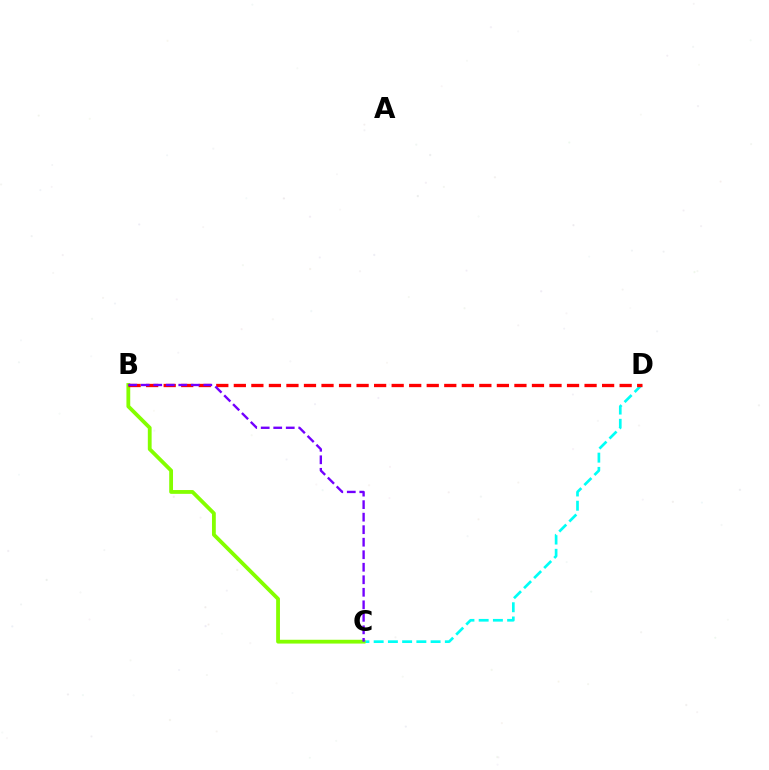{('C', 'D'): [{'color': '#00fff6', 'line_style': 'dashed', 'thickness': 1.93}], ('B', 'C'): [{'color': '#84ff00', 'line_style': 'solid', 'thickness': 2.74}, {'color': '#7200ff', 'line_style': 'dashed', 'thickness': 1.7}], ('B', 'D'): [{'color': '#ff0000', 'line_style': 'dashed', 'thickness': 2.38}]}